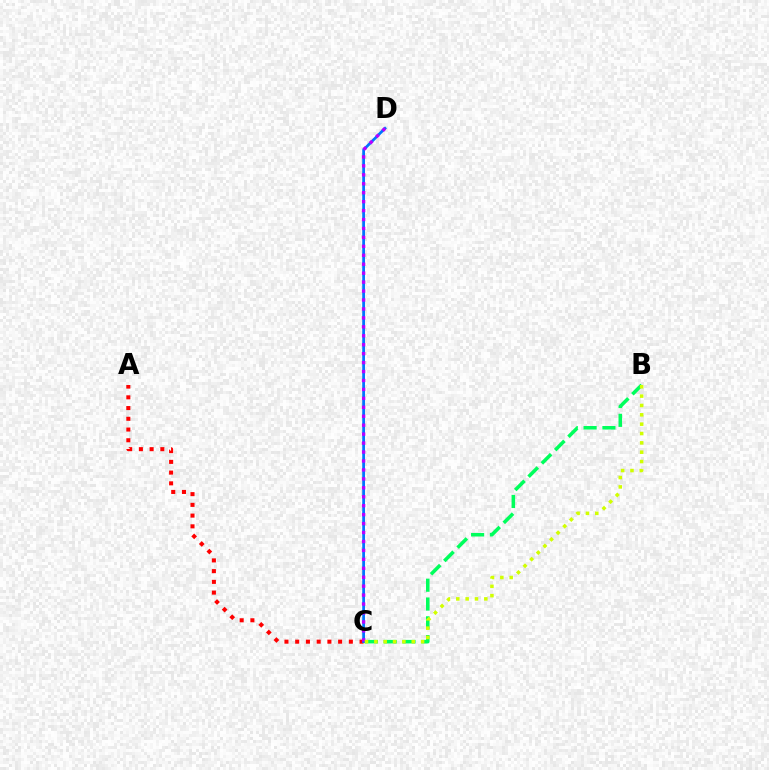{('B', 'C'): [{'color': '#00ff5c', 'line_style': 'dashed', 'thickness': 2.56}, {'color': '#d1ff00', 'line_style': 'dotted', 'thickness': 2.54}], ('A', 'C'): [{'color': '#ff0000', 'line_style': 'dotted', 'thickness': 2.92}], ('C', 'D'): [{'color': '#0074ff', 'line_style': 'solid', 'thickness': 1.98}, {'color': '#b900ff', 'line_style': 'dotted', 'thickness': 2.43}]}